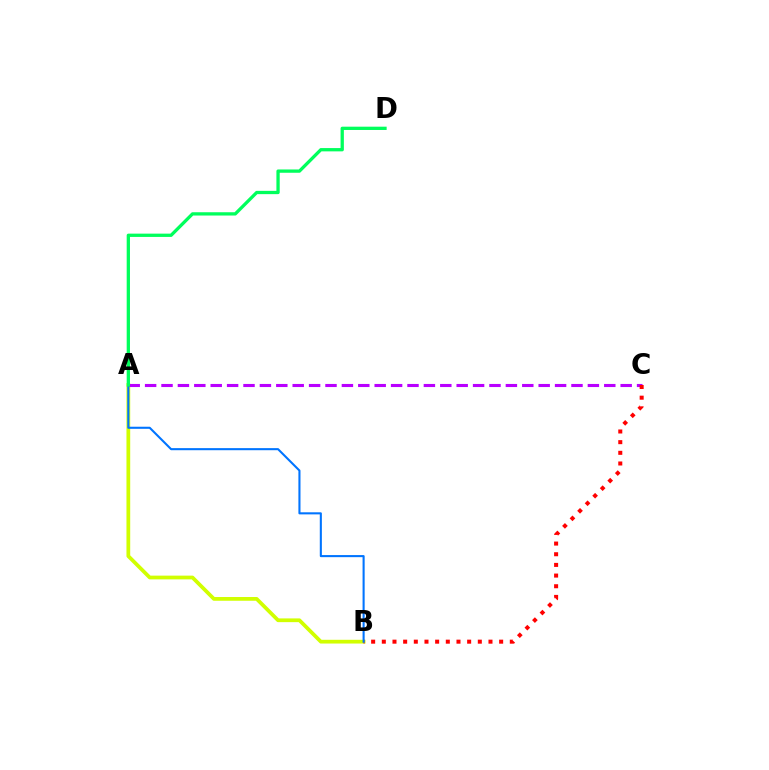{('A', 'B'): [{'color': '#d1ff00', 'line_style': 'solid', 'thickness': 2.7}, {'color': '#0074ff', 'line_style': 'solid', 'thickness': 1.5}], ('A', 'C'): [{'color': '#b900ff', 'line_style': 'dashed', 'thickness': 2.23}], ('B', 'C'): [{'color': '#ff0000', 'line_style': 'dotted', 'thickness': 2.9}], ('A', 'D'): [{'color': '#00ff5c', 'line_style': 'solid', 'thickness': 2.37}]}